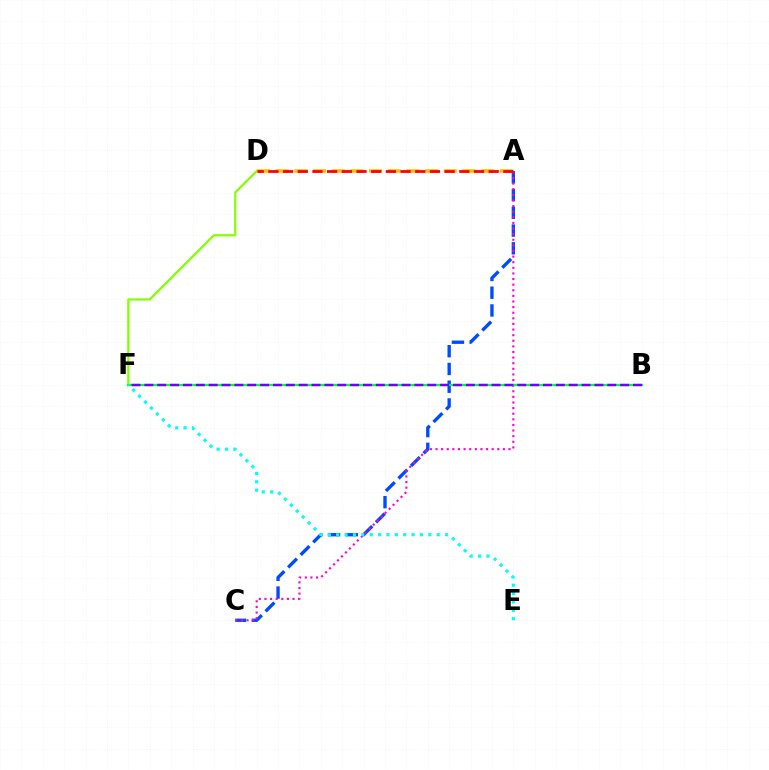{('A', 'D'): [{'color': '#ffbd00', 'line_style': 'dashed', 'thickness': 2.54}, {'color': '#ff0000', 'line_style': 'dashed', 'thickness': 2.0}], ('D', 'F'): [{'color': '#84ff00', 'line_style': 'solid', 'thickness': 1.61}], ('A', 'C'): [{'color': '#004bff', 'line_style': 'dashed', 'thickness': 2.41}, {'color': '#ff00cf', 'line_style': 'dotted', 'thickness': 1.52}], ('B', 'F'): [{'color': '#00ff39', 'line_style': 'solid', 'thickness': 1.63}, {'color': '#7200ff', 'line_style': 'dashed', 'thickness': 1.75}], ('E', 'F'): [{'color': '#00fff6', 'line_style': 'dotted', 'thickness': 2.28}]}